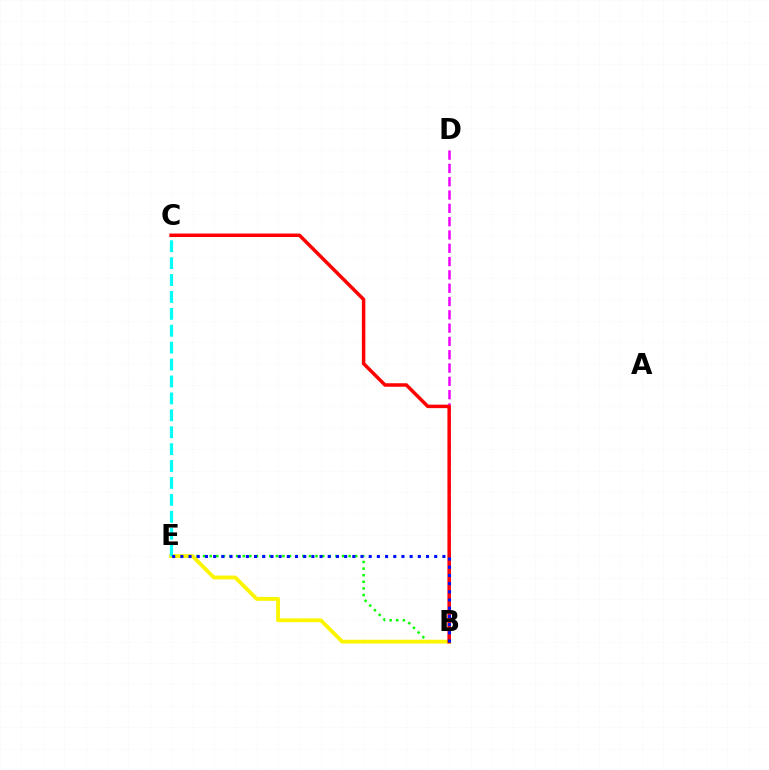{('B', 'D'): [{'color': '#ee00ff', 'line_style': 'dashed', 'thickness': 1.81}], ('B', 'E'): [{'color': '#08ff00', 'line_style': 'dotted', 'thickness': 1.8}, {'color': '#fcf500', 'line_style': 'solid', 'thickness': 2.75}, {'color': '#0010ff', 'line_style': 'dotted', 'thickness': 2.22}], ('C', 'E'): [{'color': '#00fff6', 'line_style': 'dashed', 'thickness': 2.3}], ('B', 'C'): [{'color': '#ff0000', 'line_style': 'solid', 'thickness': 2.52}]}